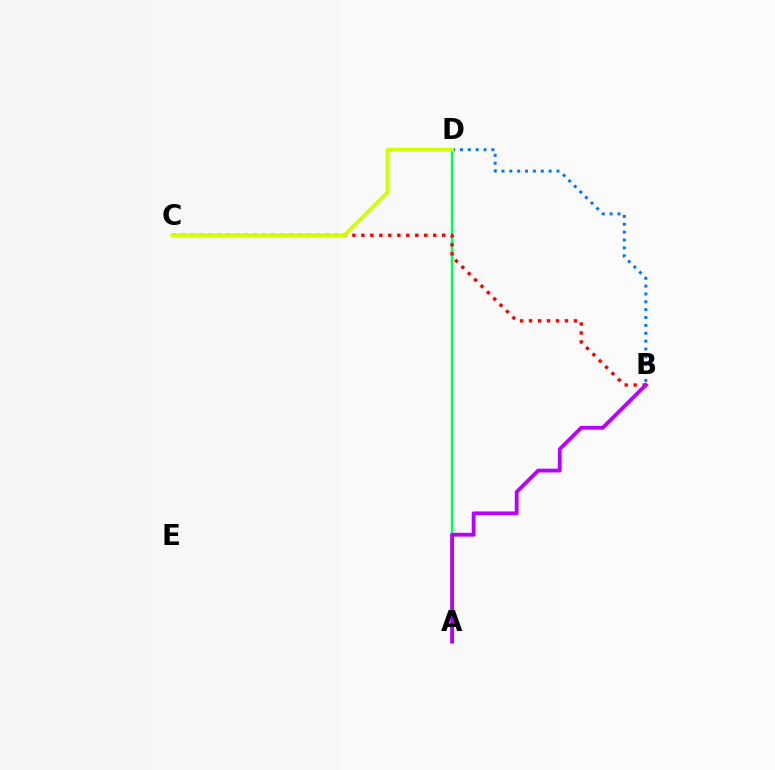{('A', 'D'): [{'color': '#00ff5c', 'line_style': 'solid', 'thickness': 1.75}], ('B', 'D'): [{'color': '#0074ff', 'line_style': 'dotted', 'thickness': 2.14}], ('B', 'C'): [{'color': '#ff0000', 'line_style': 'dotted', 'thickness': 2.44}], ('C', 'D'): [{'color': '#d1ff00', 'line_style': 'solid', 'thickness': 2.77}], ('A', 'B'): [{'color': '#b900ff', 'line_style': 'solid', 'thickness': 2.75}]}